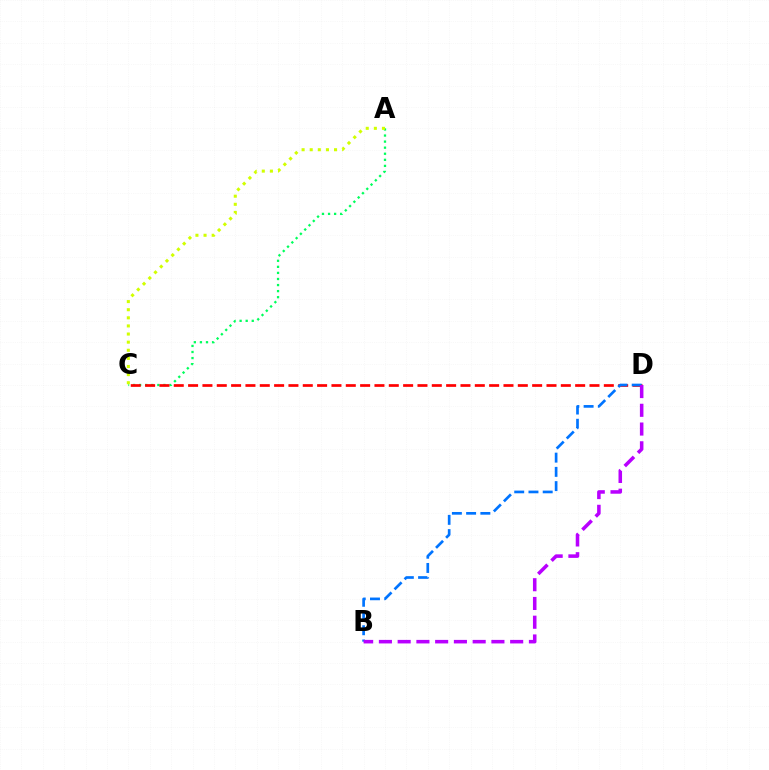{('A', 'C'): [{'color': '#00ff5c', 'line_style': 'dotted', 'thickness': 1.65}, {'color': '#d1ff00', 'line_style': 'dotted', 'thickness': 2.2}], ('C', 'D'): [{'color': '#ff0000', 'line_style': 'dashed', 'thickness': 1.95}], ('B', 'D'): [{'color': '#0074ff', 'line_style': 'dashed', 'thickness': 1.93}, {'color': '#b900ff', 'line_style': 'dashed', 'thickness': 2.55}]}